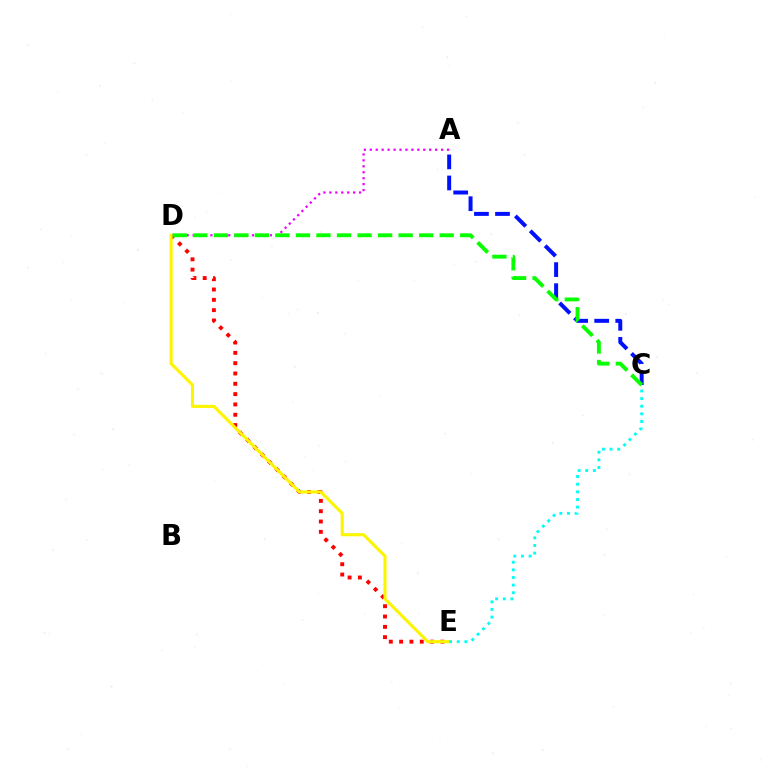{('A', 'D'): [{'color': '#ee00ff', 'line_style': 'dotted', 'thickness': 1.61}], ('D', 'E'): [{'color': '#ff0000', 'line_style': 'dotted', 'thickness': 2.8}, {'color': '#fcf500', 'line_style': 'solid', 'thickness': 2.24}], ('A', 'C'): [{'color': '#0010ff', 'line_style': 'dashed', 'thickness': 2.86}], ('C', 'E'): [{'color': '#00fff6', 'line_style': 'dotted', 'thickness': 2.07}], ('C', 'D'): [{'color': '#08ff00', 'line_style': 'dashed', 'thickness': 2.79}]}